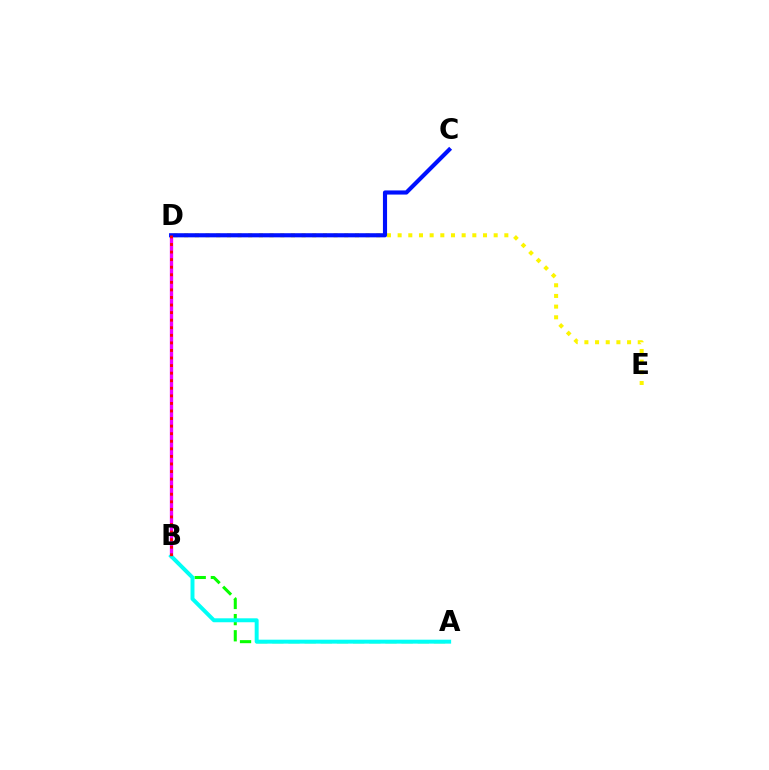{('A', 'B'): [{'color': '#08ff00', 'line_style': 'dashed', 'thickness': 2.2}, {'color': '#00fff6', 'line_style': 'solid', 'thickness': 2.84}], ('B', 'D'): [{'color': '#ee00ff', 'line_style': 'solid', 'thickness': 2.38}, {'color': '#ff0000', 'line_style': 'dotted', 'thickness': 2.06}], ('D', 'E'): [{'color': '#fcf500', 'line_style': 'dotted', 'thickness': 2.9}], ('C', 'D'): [{'color': '#0010ff', 'line_style': 'solid', 'thickness': 2.97}]}